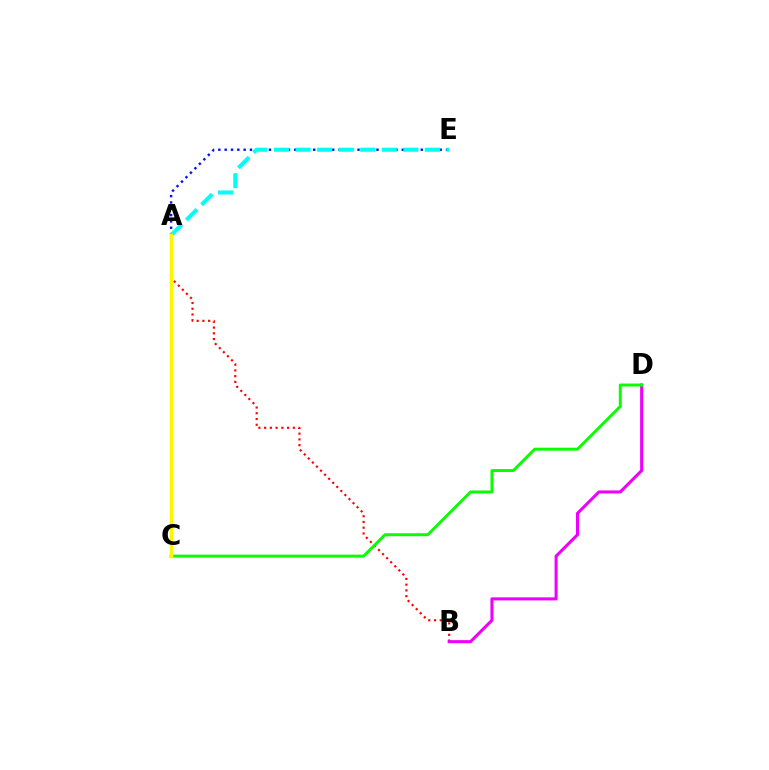{('A', 'B'): [{'color': '#ff0000', 'line_style': 'dotted', 'thickness': 1.56}], ('B', 'D'): [{'color': '#ee00ff', 'line_style': 'solid', 'thickness': 2.2}], ('A', 'E'): [{'color': '#0010ff', 'line_style': 'dotted', 'thickness': 1.72}, {'color': '#00fff6', 'line_style': 'dashed', 'thickness': 2.93}], ('C', 'D'): [{'color': '#08ff00', 'line_style': 'solid', 'thickness': 2.13}], ('A', 'C'): [{'color': '#fcf500', 'line_style': 'solid', 'thickness': 2.51}]}